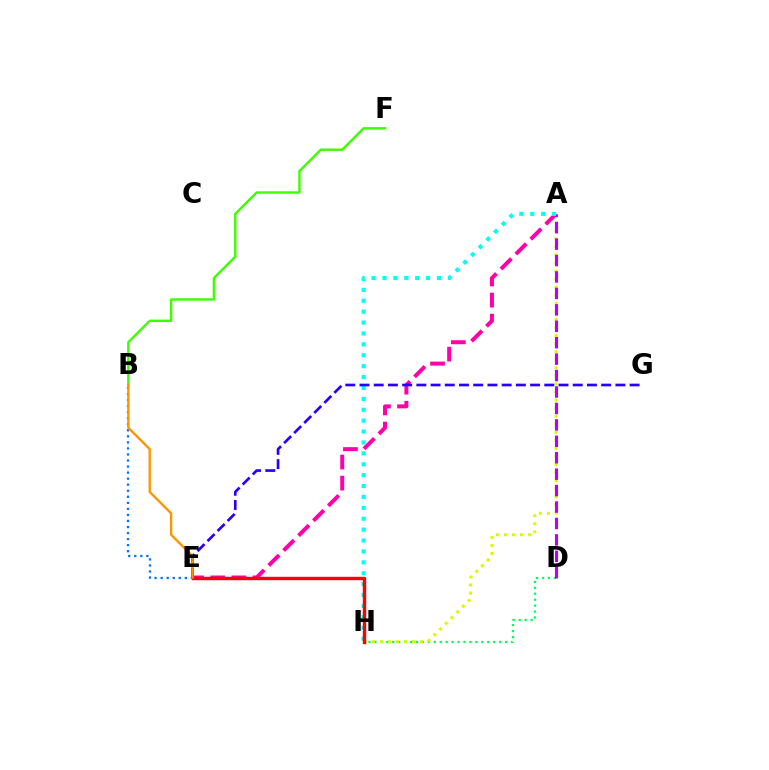{('D', 'H'): [{'color': '#00ff5c', 'line_style': 'dotted', 'thickness': 1.61}], ('B', 'E'): [{'color': '#0074ff', 'line_style': 'dotted', 'thickness': 1.64}, {'color': '#ff9400', 'line_style': 'solid', 'thickness': 1.69}], ('A', 'H'): [{'color': '#d1ff00', 'line_style': 'dotted', 'thickness': 2.19}, {'color': '#00fff6', 'line_style': 'dotted', 'thickness': 2.96}], ('A', 'E'): [{'color': '#ff00ac', 'line_style': 'dashed', 'thickness': 2.86}], ('A', 'D'): [{'color': '#b900ff', 'line_style': 'dashed', 'thickness': 2.23}], ('B', 'F'): [{'color': '#3dff00', 'line_style': 'solid', 'thickness': 1.75}], ('E', 'G'): [{'color': '#2500ff', 'line_style': 'dashed', 'thickness': 1.93}], ('E', 'H'): [{'color': '#ff0000', 'line_style': 'solid', 'thickness': 2.45}]}